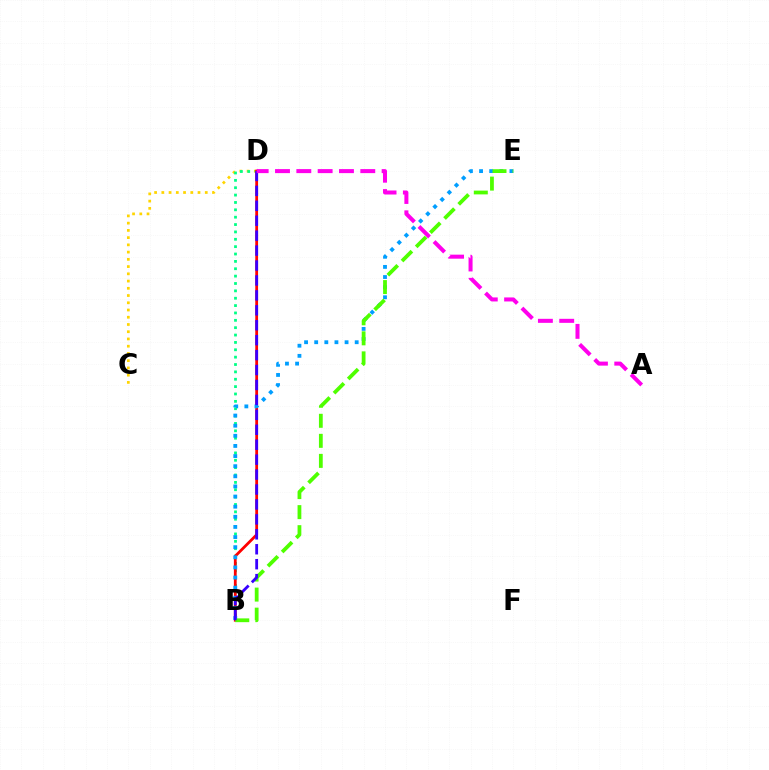{('C', 'D'): [{'color': '#ffd500', 'line_style': 'dotted', 'thickness': 1.97}], ('B', 'D'): [{'color': '#00ff86', 'line_style': 'dotted', 'thickness': 2.0}, {'color': '#ff0000', 'line_style': 'solid', 'thickness': 2.01}, {'color': '#3700ff', 'line_style': 'dashed', 'thickness': 2.03}], ('B', 'E'): [{'color': '#009eff', 'line_style': 'dotted', 'thickness': 2.75}, {'color': '#4fff00', 'line_style': 'dashed', 'thickness': 2.72}], ('A', 'D'): [{'color': '#ff00ed', 'line_style': 'dashed', 'thickness': 2.9}]}